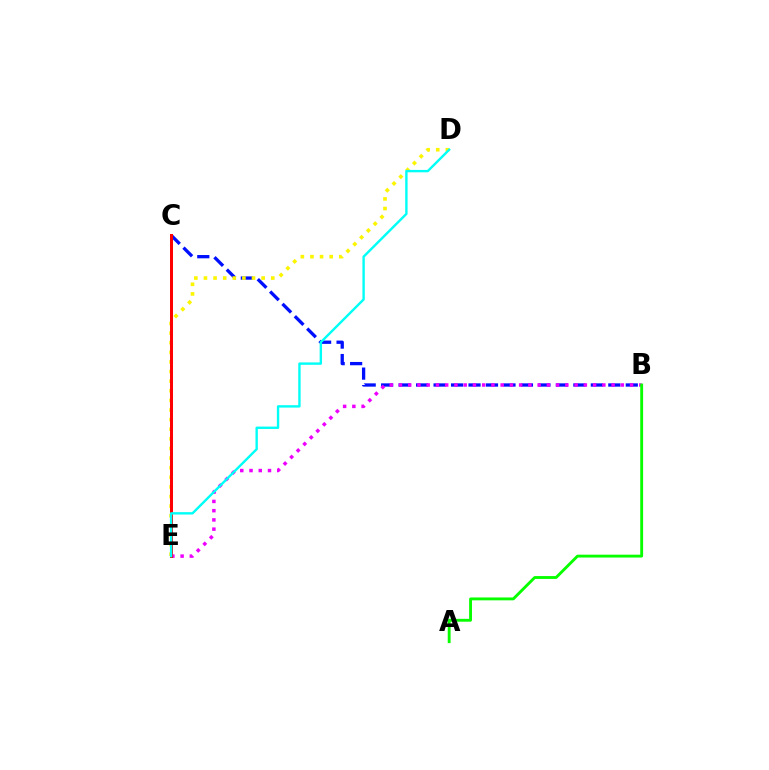{('B', 'C'): [{'color': '#0010ff', 'line_style': 'dashed', 'thickness': 2.37}], ('D', 'E'): [{'color': '#fcf500', 'line_style': 'dotted', 'thickness': 2.61}, {'color': '#00fff6', 'line_style': 'solid', 'thickness': 1.71}], ('B', 'E'): [{'color': '#ee00ff', 'line_style': 'dotted', 'thickness': 2.51}], ('C', 'E'): [{'color': '#ff0000', 'line_style': 'solid', 'thickness': 2.17}], ('A', 'B'): [{'color': '#08ff00', 'line_style': 'solid', 'thickness': 2.06}]}